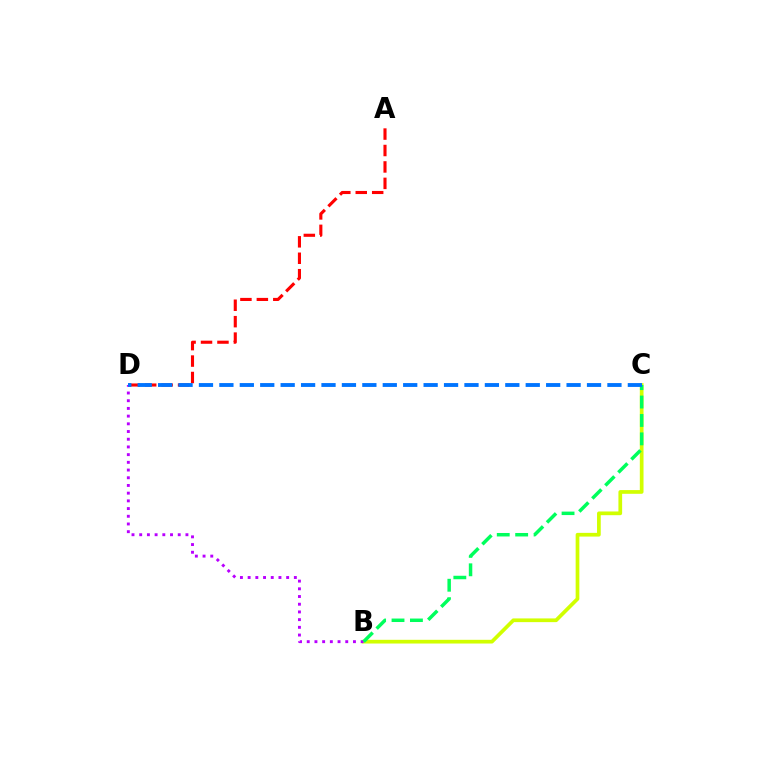{('B', 'C'): [{'color': '#d1ff00', 'line_style': 'solid', 'thickness': 2.67}, {'color': '#00ff5c', 'line_style': 'dashed', 'thickness': 2.5}], ('A', 'D'): [{'color': '#ff0000', 'line_style': 'dashed', 'thickness': 2.23}], ('B', 'D'): [{'color': '#b900ff', 'line_style': 'dotted', 'thickness': 2.09}], ('C', 'D'): [{'color': '#0074ff', 'line_style': 'dashed', 'thickness': 2.77}]}